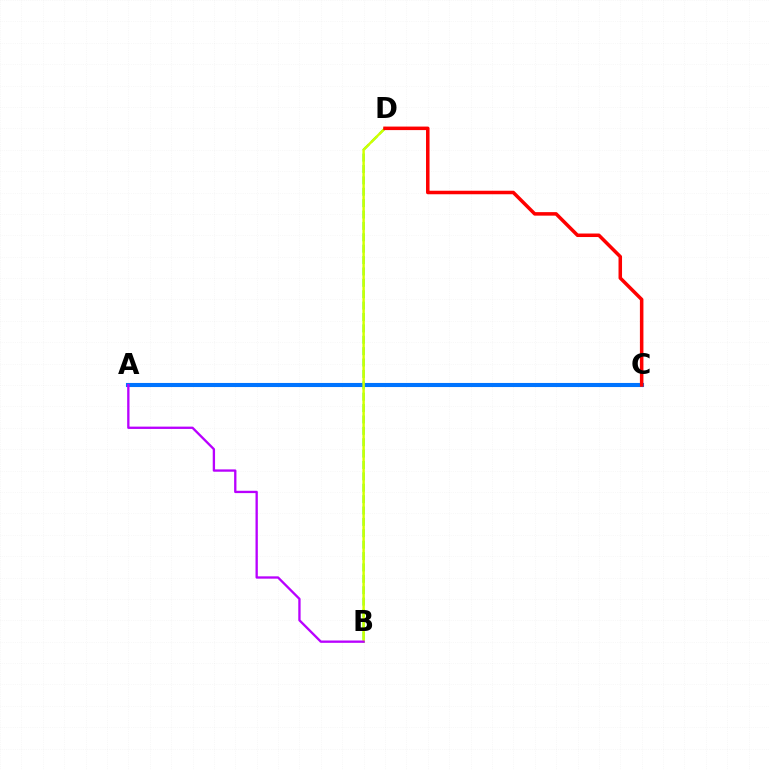{('B', 'D'): [{'color': '#00ff5c', 'line_style': 'dashed', 'thickness': 1.55}, {'color': '#d1ff00', 'line_style': 'solid', 'thickness': 1.75}], ('A', 'C'): [{'color': '#0074ff', 'line_style': 'solid', 'thickness': 2.95}], ('A', 'B'): [{'color': '#b900ff', 'line_style': 'solid', 'thickness': 1.67}], ('C', 'D'): [{'color': '#ff0000', 'line_style': 'solid', 'thickness': 2.53}]}